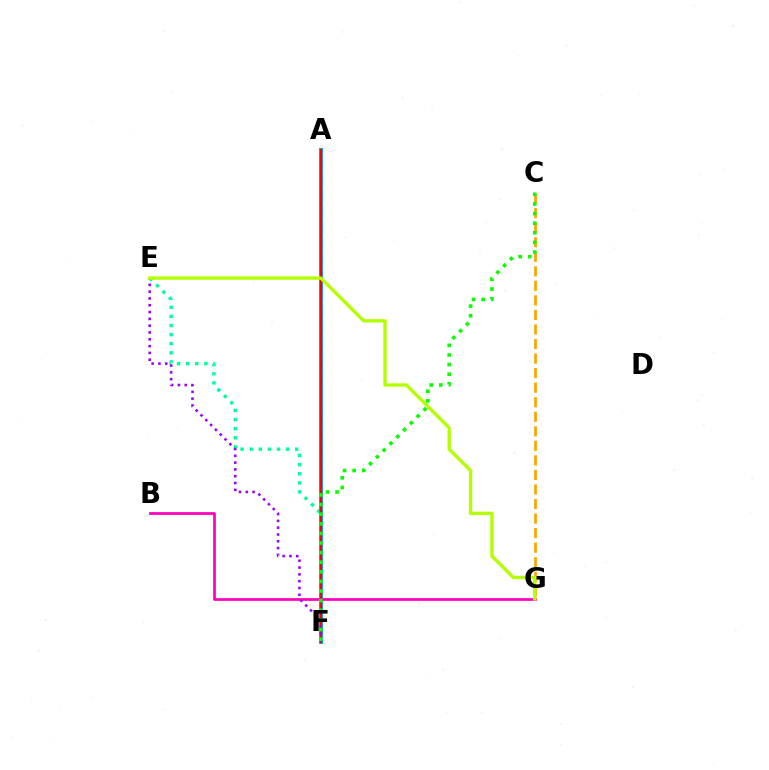{('C', 'G'): [{'color': '#ffa500', 'line_style': 'dashed', 'thickness': 1.98}], ('E', 'F'): [{'color': '#00ff9d', 'line_style': 'dotted', 'thickness': 2.47}, {'color': '#9b00ff', 'line_style': 'dotted', 'thickness': 1.85}], ('A', 'F'): [{'color': '#0010ff', 'line_style': 'dashed', 'thickness': 2.22}, {'color': '#00b5ff', 'line_style': 'solid', 'thickness': 2.89}, {'color': '#ff0000', 'line_style': 'solid', 'thickness': 1.69}], ('B', 'G'): [{'color': '#ff00bd', 'line_style': 'solid', 'thickness': 1.96}], ('C', 'F'): [{'color': '#08ff00', 'line_style': 'dotted', 'thickness': 2.61}], ('E', 'G'): [{'color': '#b3ff00', 'line_style': 'solid', 'thickness': 2.41}]}